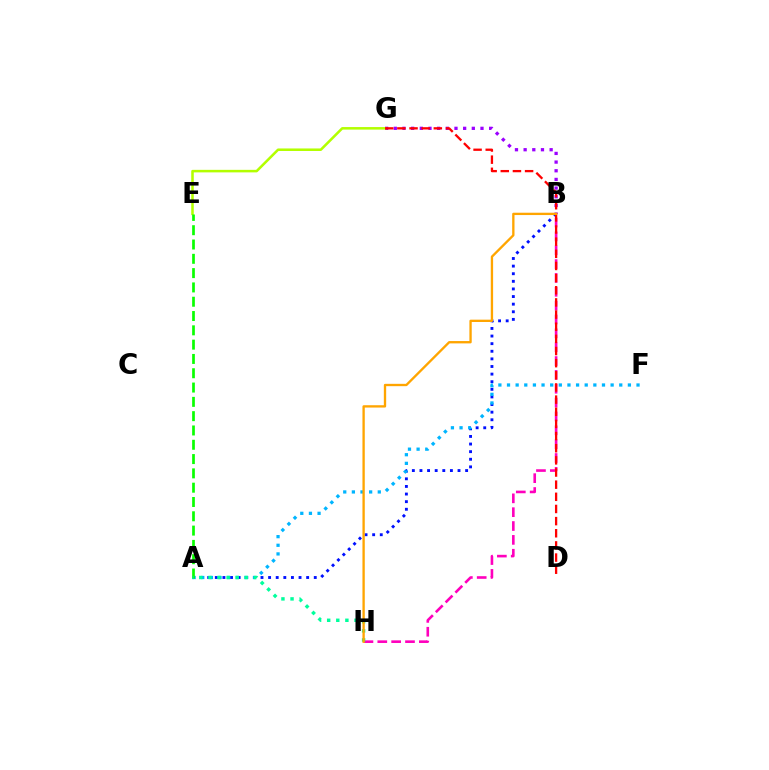{('B', 'G'): [{'color': '#9b00ff', 'line_style': 'dotted', 'thickness': 2.36}], ('A', 'B'): [{'color': '#0010ff', 'line_style': 'dotted', 'thickness': 2.07}], ('B', 'H'): [{'color': '#ff00bd', 'line_style': 'dashed', 'thickness': 1.88}, {'color': '#ffa500', 'line_style': 'solid', 'thickness': 1.68}], ('E', 'G'): [{'color': '#b3ff00', 'line_style': 'solid', 'thickness': 1.83}], ('A', 'F'): [{'color': '#00b5ff', 'line_style': 'dotted', 'thickness': 2.35}], ('D', 'G'): [{'color': '#ff0000', 'line_style': 'dashed', 'thickness': 1.65}], ('A', 'E'): [{'color': '#08ff00', 'line_style': 'dashed', 'thickness': 1.94}], ('A', 'H'): [{'color': '#00ff9d', 'line_style': 'dotted', 'thickness': 2.47}]}